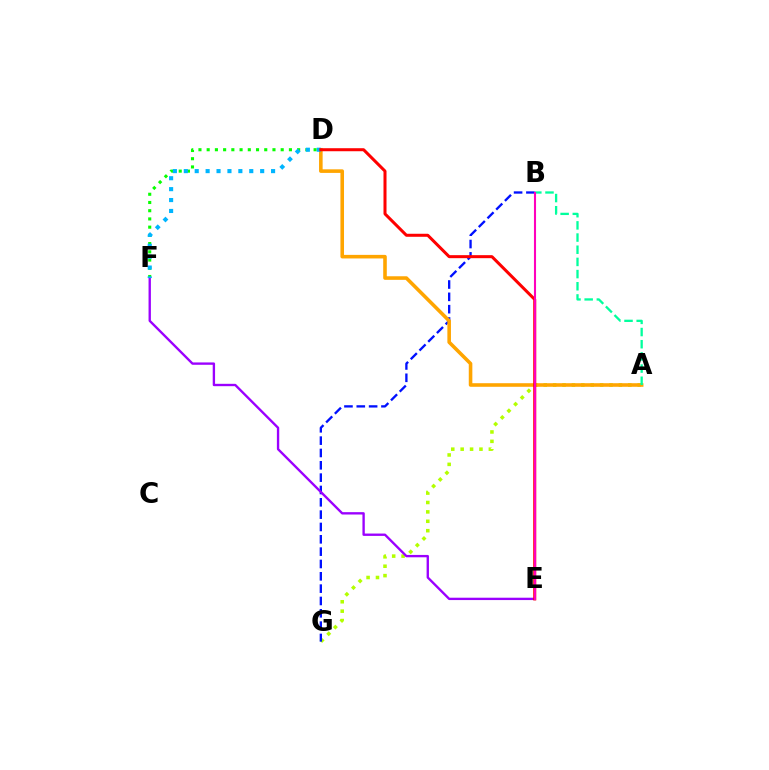{('A', 'G'): [{'color': '#b3ff00', 'line_style': 'dotted', 'thickness': 2.55}], ('B', 'G'): [{'color': '#0010ff', 'line_style': 'dashed', 'thickness': 1.68}], ('D', 'F'): [{'color': '#08ff00', 'line_style': 'dotted', 'thickness': 2.23}, {'color': '#00b5ff', 'line_style': 'dotted', 'thickness': 2.96}], ('A', 'D'): [{'color': '#ffa500', 'line_style': 'solid', 'thickness': 2.58}], ('E', 'F'): [{'color': '#9b00ff', 'line_style': 'solid', 'thickness': 1.7}], ('A', 'B'): [{'color': '#00ff9d', 'line_style': 'dashed', 'thickness': 1.65}], ('D', 'E'): [{'color': '#ff0000', 'line_style': 'solid', 'thickness': 2.18}], ('B', 'E'): [{'color': '#ff00bd', 'line_style': 'solid', 'thickness': 1.51}]}